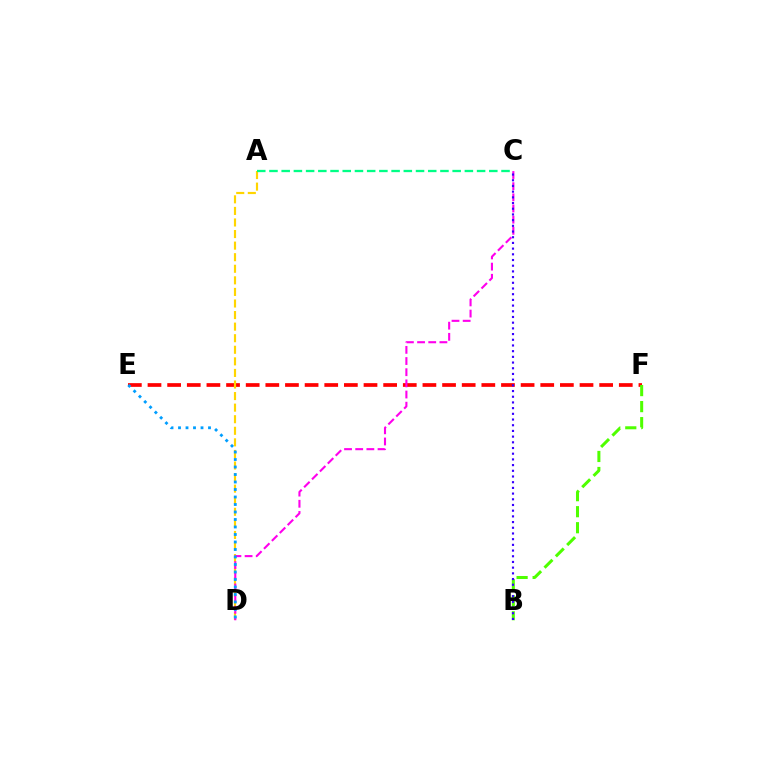{('E', 'F'): [{'color': '#ff0000', 'line_style': 'dashed', 'thickness': 2.67}], ('B', 'F'): [{'color': '#4fff00', 'line_style': 'dashed', 'thickness': 2.18}], ('A', 'D'): [{'color': '#ffd500', 'line_style': 'dashed', 'thickness': 1.57}], ('C', 'D'): [{'color': '#ff00ed', 'line_style': 'dashed', 'thickness': 1.52}], ('A', 'C'): [{'color': '#00ff86', 'line_style': 'dashed', 'thickness': 1.66}], ('B', 'C'): [{'color': '#3700ff', 'line_style': 'dotted', 'thickness': 1.55}], ('D', 'E'): [{'color': '#009eff', 'line_style': 'dotted', 'thickness': 2.04}]}